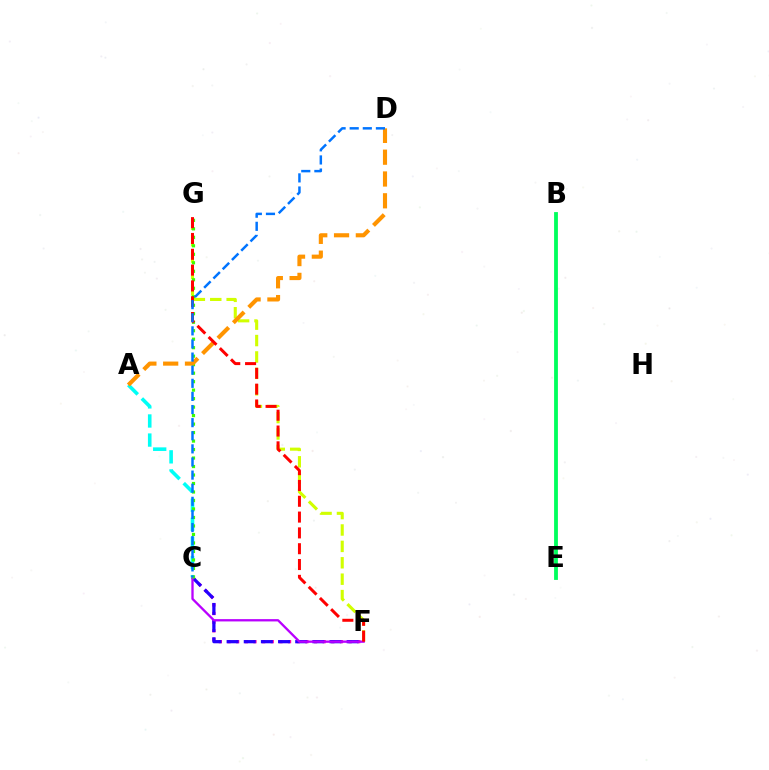{('C', 'F'): [{'color': '#ff00ac', 'line_style': 'dotted', 'thickness': 2.35}, {'color': '#2500ff', 'line_style': 'dashed', 'thickness': 2.33}, {'color': '#b900ff', 'line_style': 'solid', 'thickness': 1.66}], ('F', 'G'): [{'color': '#d1ff00', 'line_style': 'dashed', 'thickness': 2.23}, {'color': '#ff0000', 'line_style': 'dashed', 'thickness': 2.15}], ('A', 'C'): [{'color': '#00fff6', 'line_style': 'dashed', 'thickness': 2.59}], ('B', 'E'): [{'color': '#00ff5c', 'line_style': 'solid', 'thickness': 2.75}], ('C', 'G'): [{'color': '#3dff00', 'line_style': 'dotted', 'thickness': 2.31}], ('A', 'D'): [{'color': '#ff9400', 'line_style': 'dashed', 'thickness': 2.96}], ('C', 'D'): [{'color': '#0074ff', 'line_style': 'dashed', 'thickness': 1.78}]}